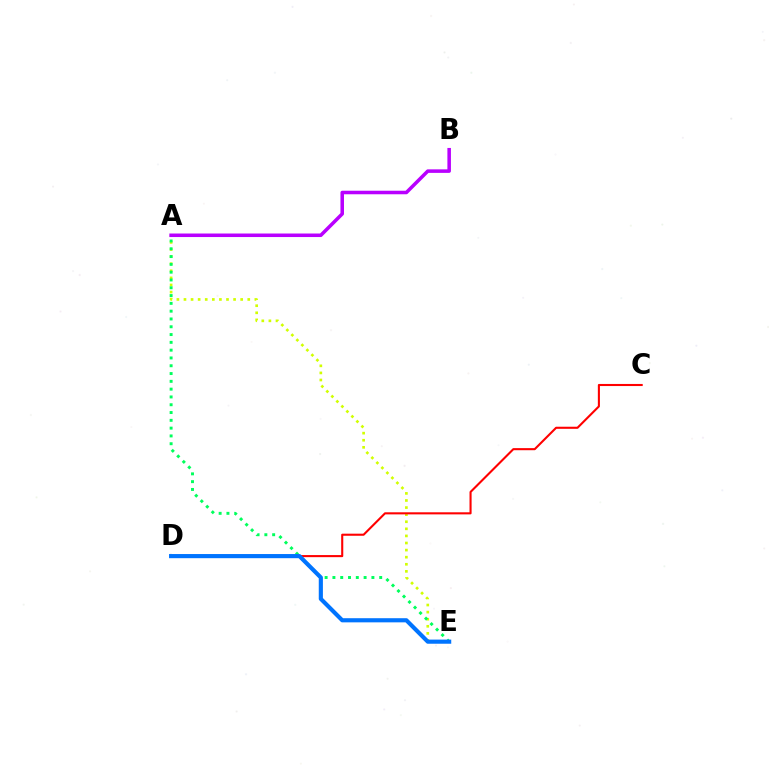{('A', 'E'): [{'color': '#d1ff00', 'line_style': 'dotted', 'thickness': 1.93}, {'color': '#00ff5c', 'line_style': 'dotted', 'thickness': 2.12}], ('C', 'D'): [{'color': '#ff0000', 'line_style': 'solid', 'thickness': 1.51}], ('A', 'B'): [{'color': '#b900ff', 'line_style': 'solid', 'thickness': 2.55}], ('D', 'E'): [{'color': '#0074ff', 'line_style': 'solid', 'thickness': 2.98}]}